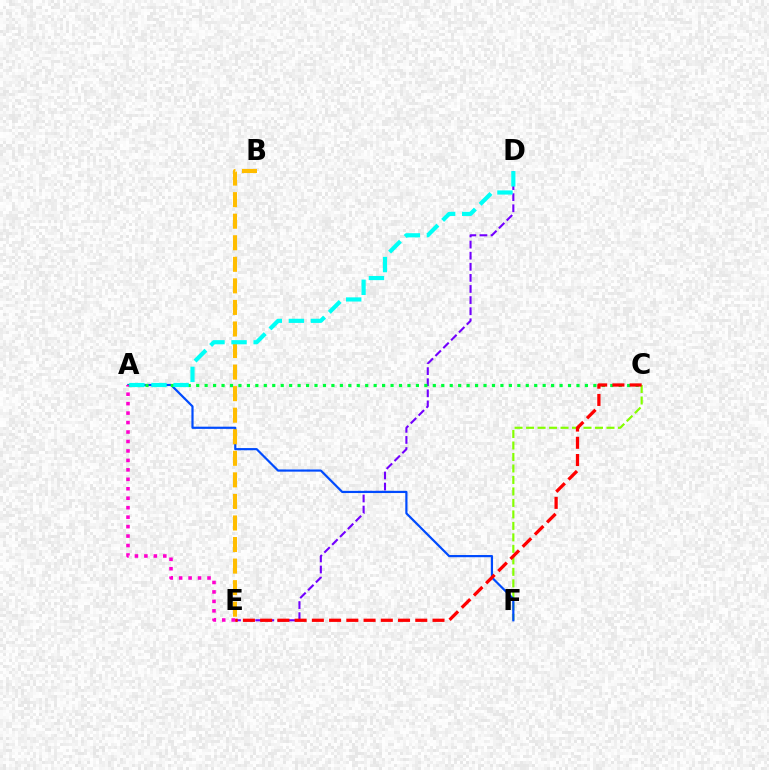{('C', 'F'): [{'color': '#84ff00', 'line_style': 'dashed', 'thickness': 1.56}], ('D', 'E'): [{'color': '#7200ff', 'line_style': 'dashed', 'thickness': 1.51}], ('A', 'F'): [{'color': '#004bff', 'line_style': 'solid', 'thickness': 1.58}], ('A', 'C'): [{'color': '#00ff39', 'line_style': 'dotted', 'thickness': 2.3}], ('A', 'E'): [{'color': '#ff00cf', 'line_style': 'dotted', 'thickness': 2.57}], ('B', 'E'): [{'color': '#ffbd00', 'line_style': 'dashed', 'thickness': 2.93}], ('C', 'E'): [{'color': '#ff0000', 'line_style': 'dashed', 'thickness': 2.34}], ('A', 'D'): [{'color': '#00fff6', 'line_style': 'dashed', 'thickness': 3.0}]}